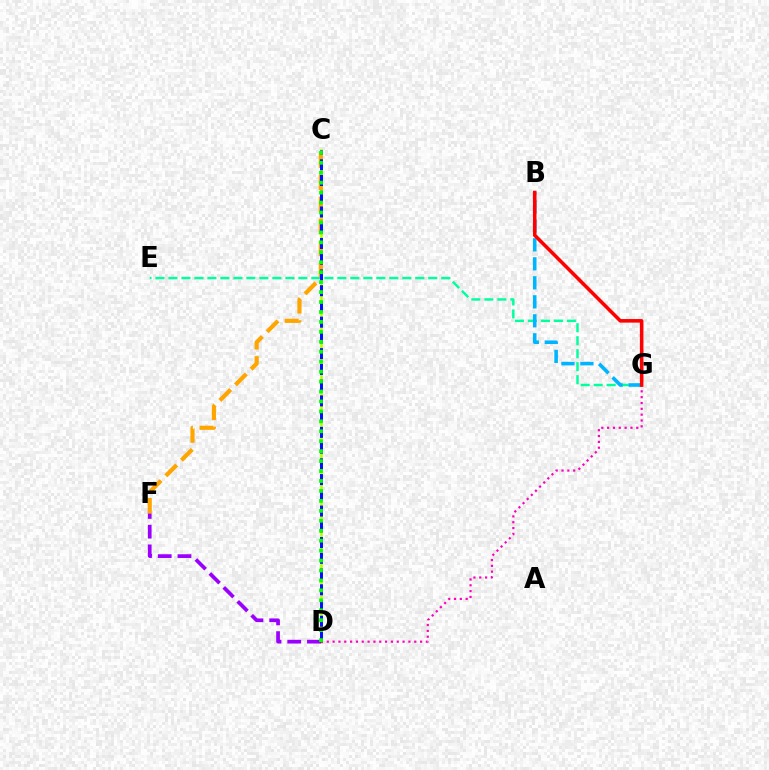{('C', 'D'): [{'color': '#b3ff00', 'line_style': 'solid', 'thickness': 1.87}, {'color': '#0010ff', 'line_style': 'dashed', 'thickness': 2.14}, {'color': '#08ff00', 'line_style': 'dotted', 'thickness': 2.7}], ('E', 'G'): [{'color': '#00ff9d', 'line_style': 'dashed', 'thickness': 1.76}], ('D', 'F'): [{'color': '#9b00ff', 'line_style': 'dashed', 'thickness': 2.68}], ('C', 'F'): [{'color': '#ffa500', 'line_style': 'dashed', 'thickness': 3.0}], ('D', 'G'): [{'color': '#ff00bd', 'line_style': 'dotted', 'thickness': 1.58}], ('B', 'G'): [{'color': '#00b5ff', 'line_style': 'dashed', 'thickness': 2.58}, {'color': '#ff0000', 'line_style': 'solid', 'thickness': 2.56}]}